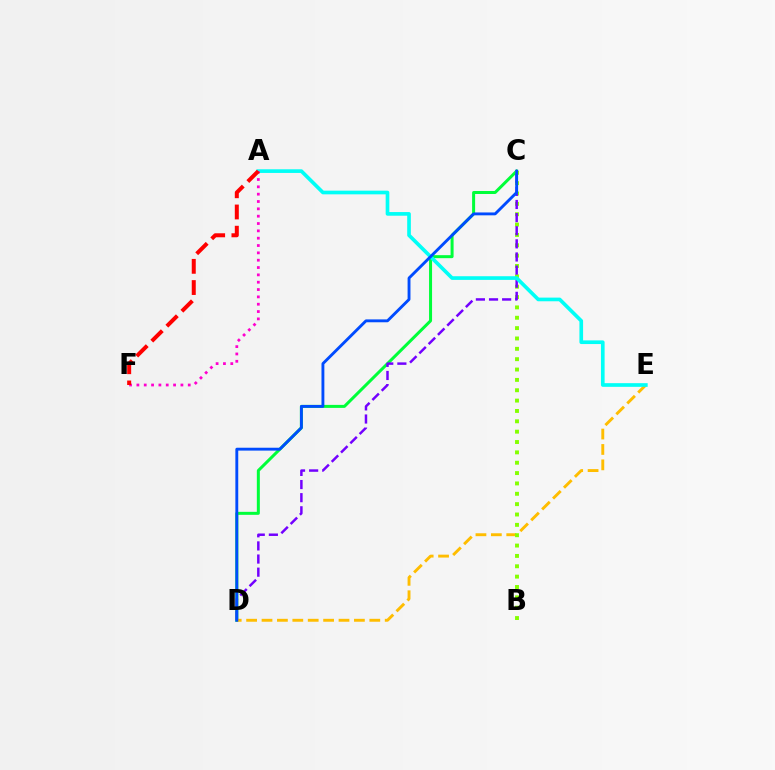{('C', 'D'): [{'color': '#00ff39', 'line_style': 'solid', 'thickness': 2.16}, {'color': '#7200ff', 'line_style': 'dashed', 'thickness': 1.78}, {'color': '#004bff', 'line_style': 'solid', 'thickness': 2.07}], ('D', 'E'): [{'color': '#ffbd00', 'line_style': 'dashed', 'thickness': 2.09}], ('B', 'C'): [{'color': '#84ff00', 'line_style': 'dotted', 'thickness': 2.81}], ('A', 'E'): [{'color': '#00fff6', 'line_style': 'solid', 'thickness': 2.64}], ('A', 'F'): [{'color': '#ff00cf', 'line_style': 'dotted', 'thickness': 1.99}, {'color': '#ff0000', 'line_style': 'dashed', 'thickness': 2.88}]}